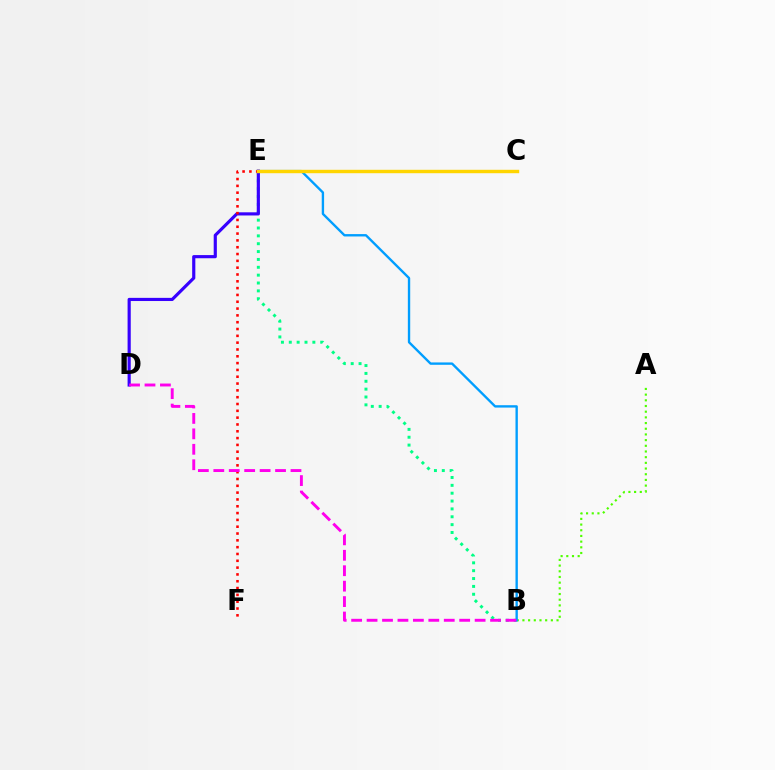{('B', 'E'): [{'color': '#00ff86', 'line_style': 'dotted', 'thickness': 2.14}, {'color': '#009eff', 'line_style': 'solid', 'thickness': 1.7}], ('A', 'B'): [{'color': '#4fff00', 'line_style': 'dotted', 'thickness': 1.54}], ('D', 'E'): [{'color': '#3700ff', 'line_style': 'solid', 'thickness': 2.28}], ('E', 'F'): [{'color': '#ff0000', 'line_style': 'dotted', 'thickness': 1.85}], ('C', 'E'): [{'color': '#ffd500', 'line_style': 'solid', 'thickness': 2.46}], ('B', 'D'): [{'color': '#ff00ed', 'line_style': 'dashed', 'thickness': 2.1}]}